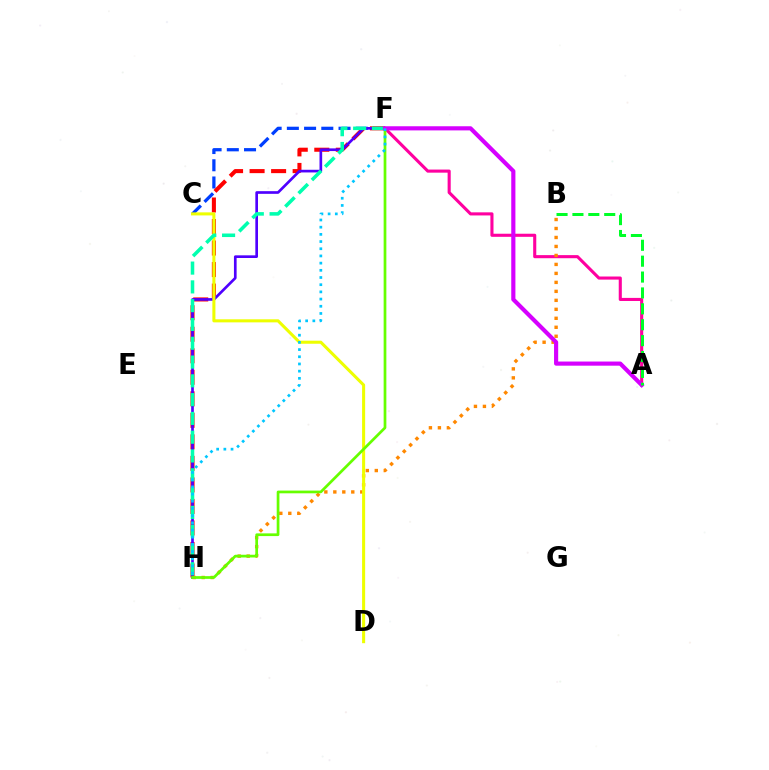{('A', 'F'): [{'color': '#ff00a0', 'line_style': 'solid', 'thickness': 2.23}, {'color': '#d600ff', 'line_style': 'solid', 'thickness': 2.99}], ('C', 'F'): [{'color': '#003fff', 'line_style': 'dashed', 'thickness': 2.34}], ('F', 'H'): [{'color': '#ff0000', 'line_style': 'dashed', 'thickness': 2.92}, {'color': '#4f00ff', 'line_style': 'solid', 'thickness': 1.92}, {'color': '#00ffaf', 'line_style': 'dashed', 'thickness': 2.55}, {'color': '#66ff00', 'line_style': 'solid', 'thickness': 1.96}, {'color': '#00c7ff', 'line_style': 'dotted', 'thickness': 1.95}], ('B', 'H'): [{'color': '#ff8800', 'line_style': 'dotted', 'thickness': 2.44}], ('C', 'D'): [{'color': '#eeff00', 'line_style': 'solid', 'thickness': 2.2}], ('A', 'B'): [{'color': '#00ff27', 'line_style': 'dashed', 'thickness': 2.16}]}